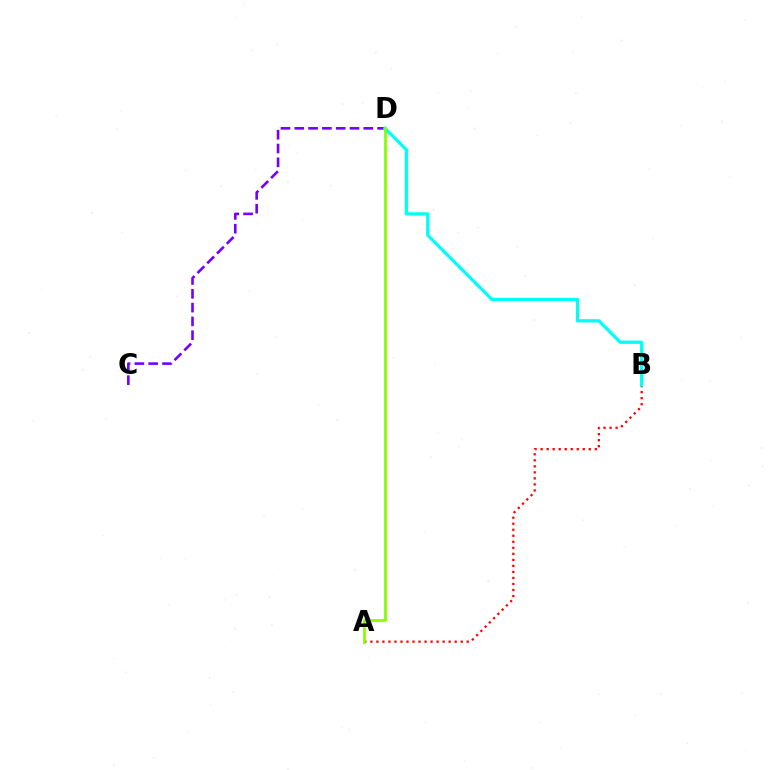{('A', 'B'): [{'color': '#ff0000', 'line_style': 'dotted', 'thickness': 1.64}], ('C', 'D'): [{'color': '#7200ff', 'line_style': 'dashed', 'thickness': 1.88}], ('B', 'D'): [{'color': '#00fff6', 'line_style': 'solid', 'thickness': 2.34}], ('A', 'D'): [{'color': '#84ff00', 'line_style': 'solid', 'thickness': 1.99}]}